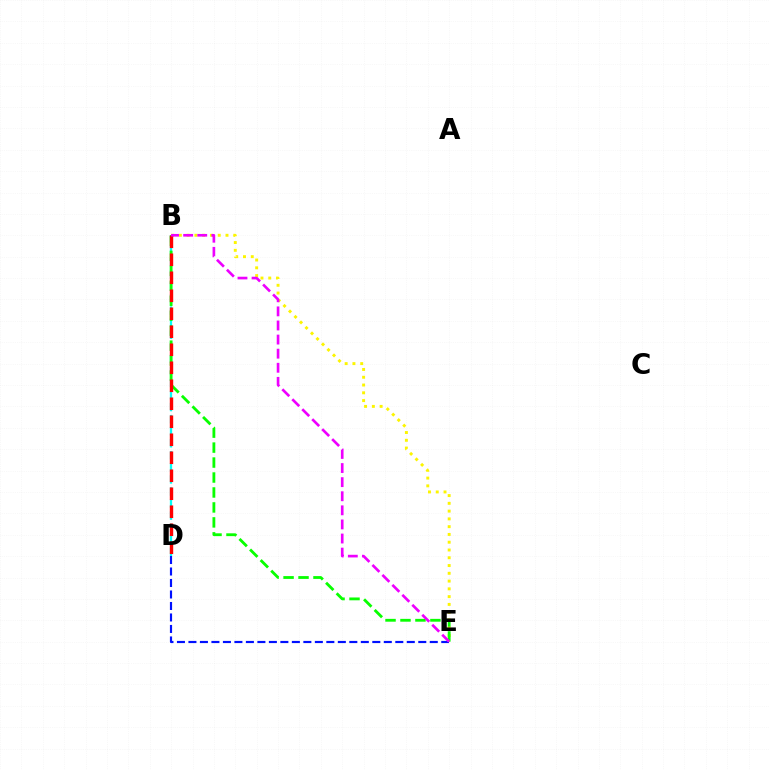{('B', 'D'): [{'color': '#00fff6', 'line_style': 'dashed', 'thickness': 1.64}, {'color': '#ff0000', 'line_style': 'dashed', 'thickness': 2.44}], ('D', 'E'): [{'color': '#0010ff', 'line_style': 'dashed', 'thickness': 1.56}], ('B', 'E'): [{'color': '#fcf500', 'line_style': 'dotted', 'thickness': 2.11}, {'color': '#08ff00', 'line_style': 'dashed', 'thickness': 2.03}, {'color': '#ee00ff', 'line_style': 'dashed', 'thickness': 1.91}]}